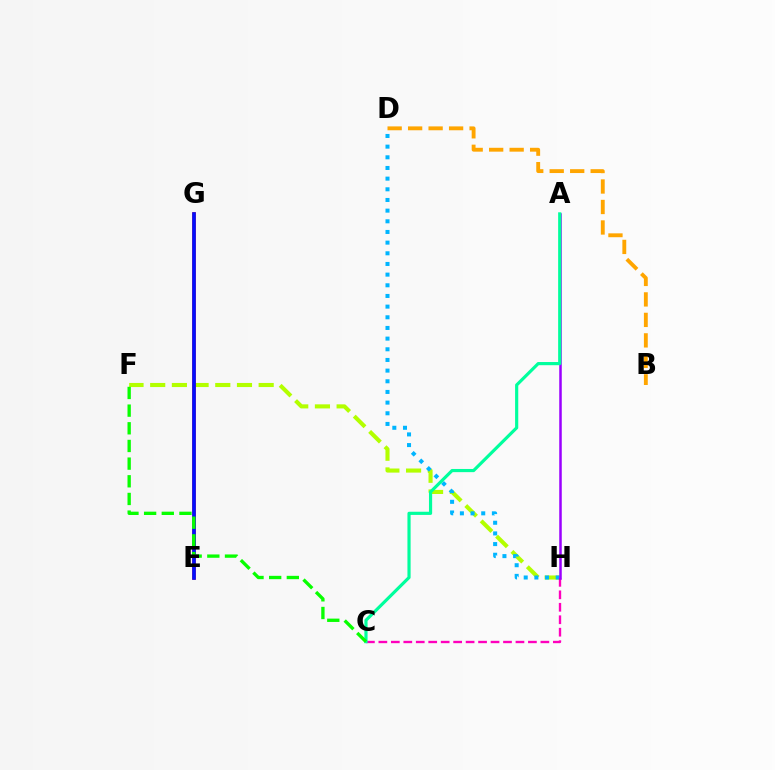{('F', 'H'): [{'color': '#b3ff00', 'line_style': 'dashed', 'thickness': 2.95}], ('D', 'H'): [{'color': '#00b5ff', 'line_style': 'dotted', 'thickness': 2.9}], ('E', 'G'): [{'color': '#ff0000', 'line_style': 'solid', 'thickness': 2.55}, {'color': '#0010ff', 'line_style': 'solid', 'thickness': 2.59}], ('C', 'H'): [{'color': '#ff00bd', 'line_style': 'dashed', 'thickness': 1.69}], ('A', 'H'): [{'color': '#9b00ff', 'line_style': 'solid', 'thickness': 1.81}], ('A', 'C'): [{'color': '#00ff9d', 'line_style': 'solid', 'thickness': 2.28}], ('B', 'D'): [{'color': '#ffa500', 'line_style': 'dashed', 'thickness': 2.78}], ('C', 'F'): [{'color': '#08ff00', 'line_style': 'dashed', 'thickness': 2.4}]}